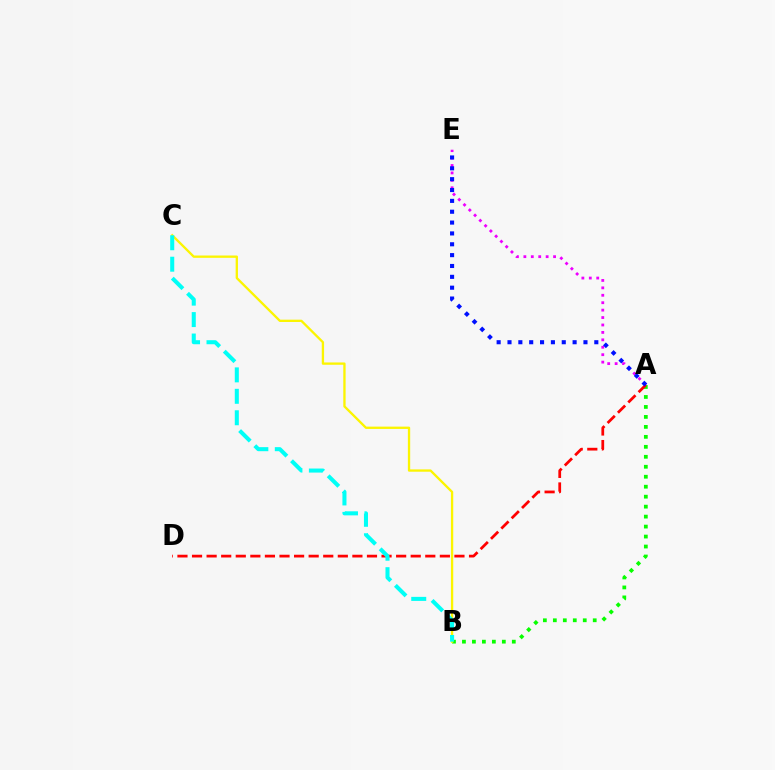{('A', 'B'): [{'color': '#08ff00', 'line_style': 'dotted', 'thickness': 2.71}], ('A', 'E'): [{'color': '#ee00ff', 'line_style': 'dotted', 'thickness': 2.02}, {'color': '#0010ff', 'line_style': 'dotted', 'thickness': 2.95}], ('B', 'C'): [{'color': '#fcf500', 'line_style': 'solid', 'thickness': 1.67}, {'color': '#00fff6', 'line_style': 'dashed', 'thickness': 2.91}], ('A', 'D'): [{'color': '#ff0000', 'line_style': 'dashed', 'thickness': 1.98}]}